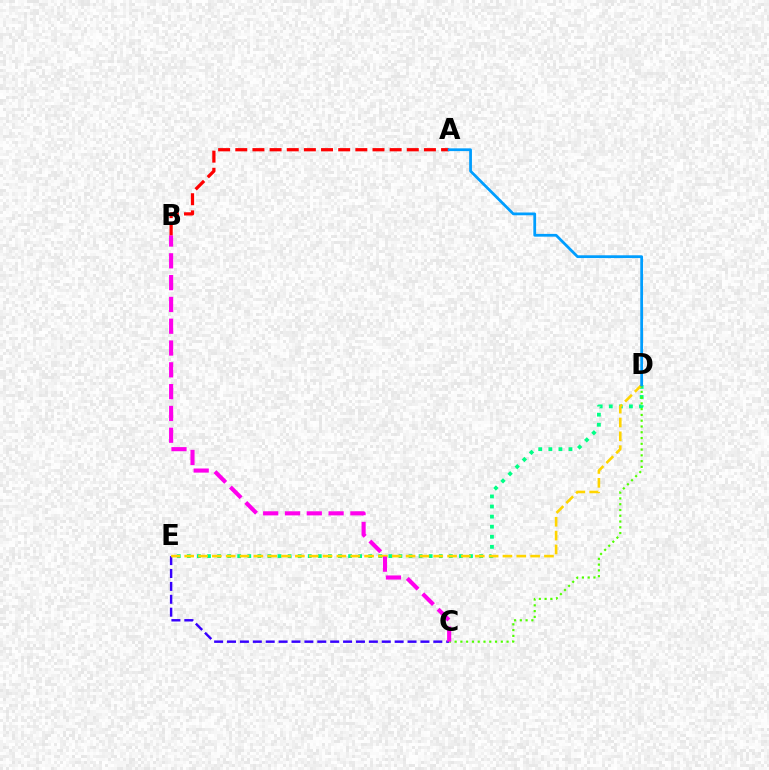{('D', 'E'): [{'color': '#00ff86', 'line_style': 'dotted', 'thickness': 2.74}, {'color': '#ffd500', 'line_style': 'dashed', 'thickness': 1.88}], ('C', 'E'): [{'color': '#3700ff', 'line_style': 'dashed', 'thickness': 1.75}], ('C', 'D'): [{'color': '#4fff00', 'line_style': 'dotted', 'thickness': 1.57}], ('B', 'C'): [{'color': '#ff00ed', 'line_style': 'dashed', 'thickness': 2.96}], ('A', 'B'): [{'color': '#ff0000', 'line_style': 'dashed', 'thickness': 2.33}], ('A', 'D'): [{'color': '#009eff', 'line_style': 'solid', 'thickness': 1.99}]}